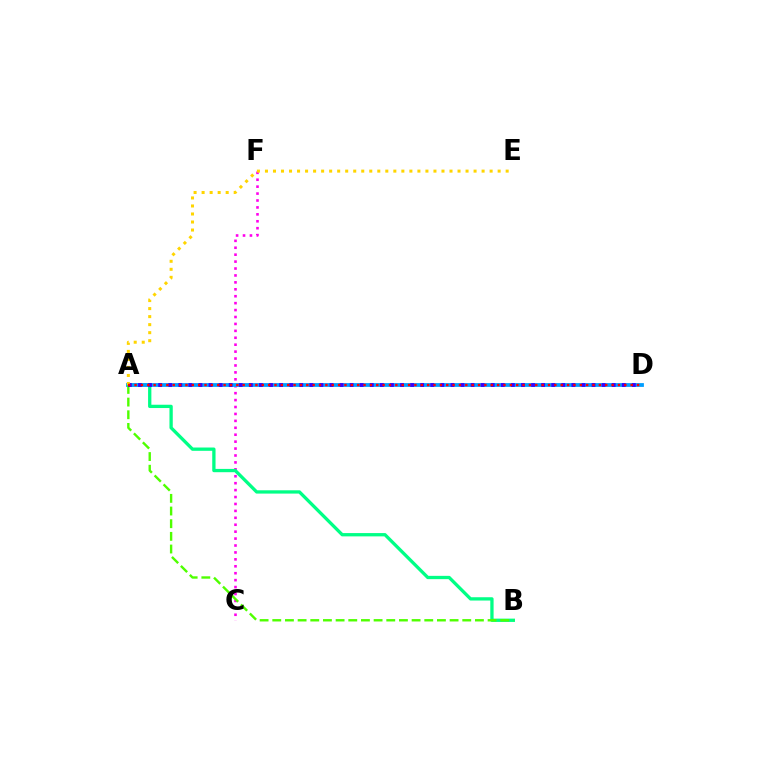{('C', 'F'): [{'color': '#ff00ed', 'line_style': 'dotted', 'thickness': 1.88}], ('A', 'B'): [{'color': '#00ff86', 'line_style': 'solid', 'thickness': 2.38}, {'color': '#4fff00', 'line_style': 'dashed', 'thickness': 1.72}], ('A', 'D'): [{'color': '#009eff', 'line_style': 'solid', 'thickness': 2.73}, {'color': '#3700ff', 'line_style': 'dotted', 'thickness': 2.74}, {'color': '#ff0000', 'line_style': 'dotted', 'thickness': 1.73}], ('A', 'E'): [{'color': '#ffd500', 'line_style': 'dotted', 'thickness': 2.18}]}